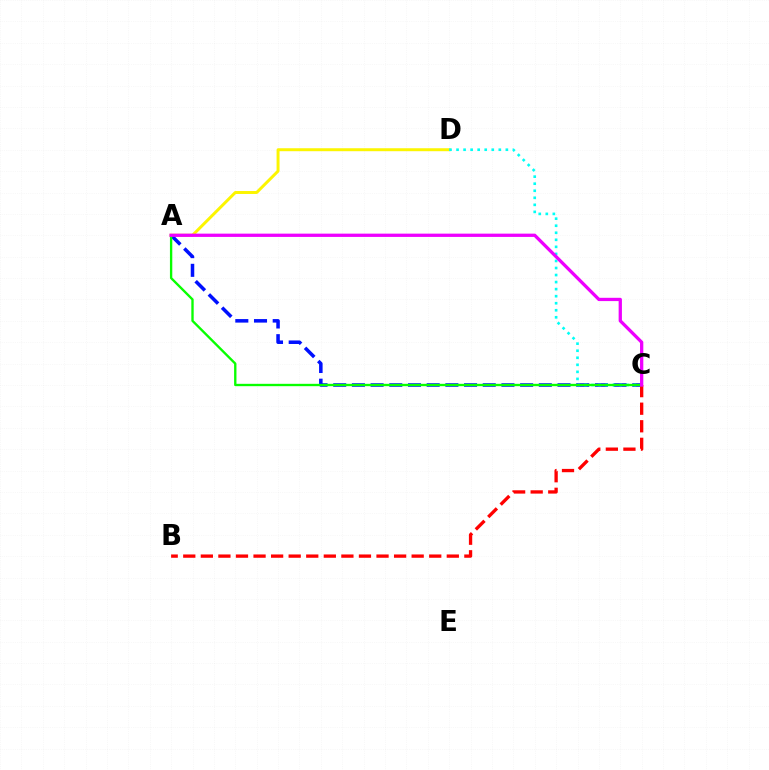{('A', 'D'): [{'color': '#fcf500', 'line_style': 'solid', 'thickness': 2.13}], ('A', 'C'): [{'color': '#0010ff', 'line_style': 'dashed', 'thickness': 2.54}, {'color': '#08ff00', 'line_style': 'solid', 'thickness': 1.69}, {'color': '#ee00ff', 'line_style': 'solid', 'thickness': 2.36}], ('C', 'D'): [{'color': '#00fff6', 'line_style': 'dotted', 'thickness': 1.91}], ('B', 'C'): [{'color': '#ff0000', 'line_style': 'dashed', 'thickness': 2.39}]}